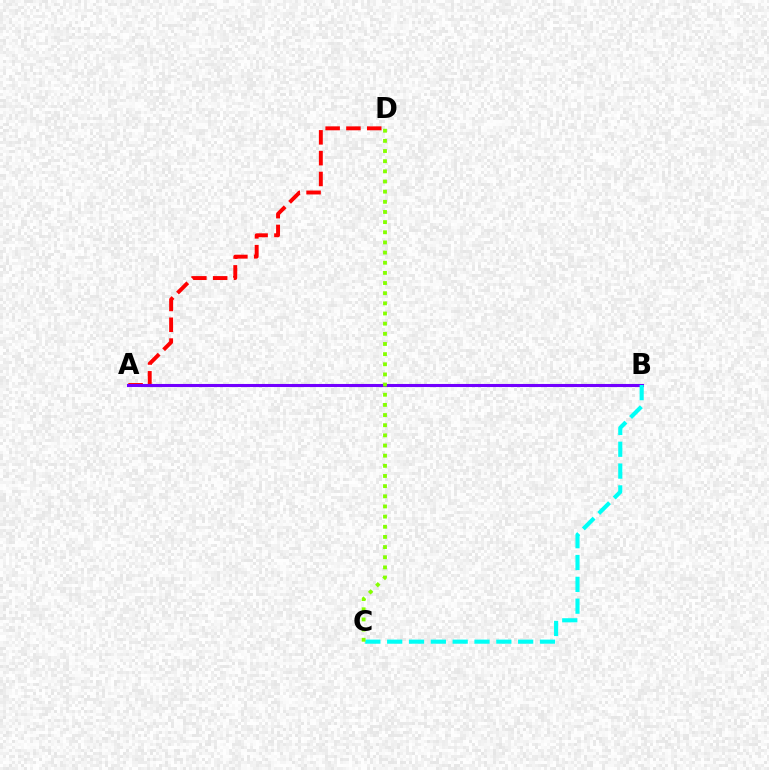{('A', 'D'): [{'color': '#ff0000', 'line_style': 'dashed', 'thickness': 2.83}], ('A', 'B'): [{'color': '#7200ff', 'line_style': 'solid', 'thickness': 2.21}], ('B', 'C'): [{'color': '#00fff6', 'line_style': 'dashed', 'thickness': 2.97}], ('C', 'D'): [{'color': '#84ff00', 'line_style': 'dotted', 'thickness': 2.76}]}